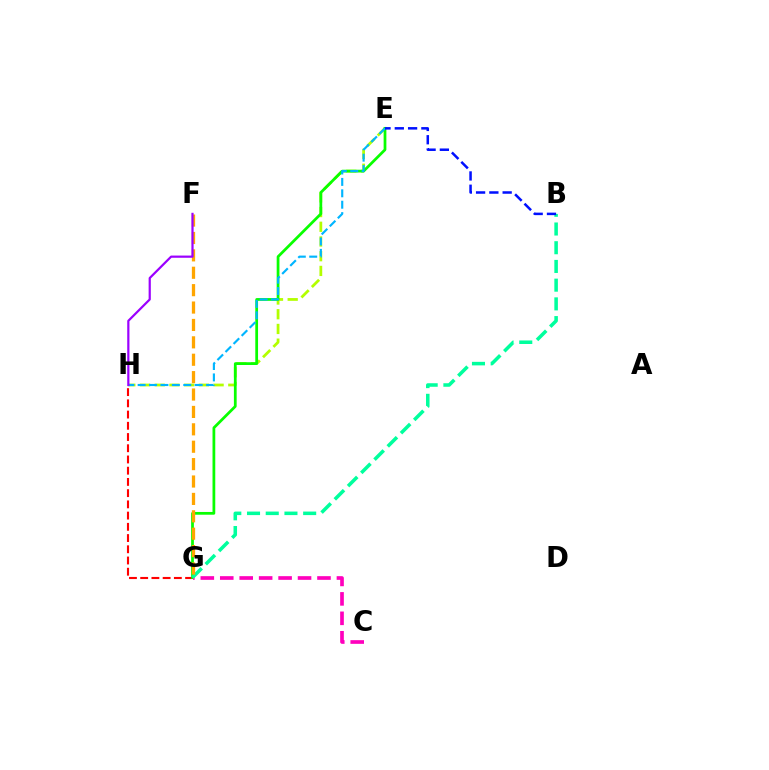{('E', 'H'): [{'color': '#b3ff00', 'line_style': 'dashed', 'thickness': 2.0}, {'color': '#00b5ff', 'line_style': 'dashed', 'thickness': 1.55}], ('G', 'H'): [{'color': '#ff0000', 'line_style': 'dashed', 'thickness': 1.53}], ('E', 'G'): [{'color': '#08ff00', 'line_style': 'solid', 'thickness': 1.98}], ('C', 'G'): [{'color': '#ff00bd', 'line_style': 'dashed', 'thickness': 2.64}], ('B', 'G'): [{'color': '#00ff9d', 'line_style': 'dashed', 'thickness': 2.54}], ('B', 'E'): [{'color': '#0010ff', 'line_style': 'dashed', 'thickness': 1.81}], ('F', 'G'): [{'color': '#ffa500', 'line_style': 'dashed', 'thickness': 2.36}], ('F', 'H'): [{'color': '#9b00ff', 'line_style': 'solid', 'thickness': 1.59}]}